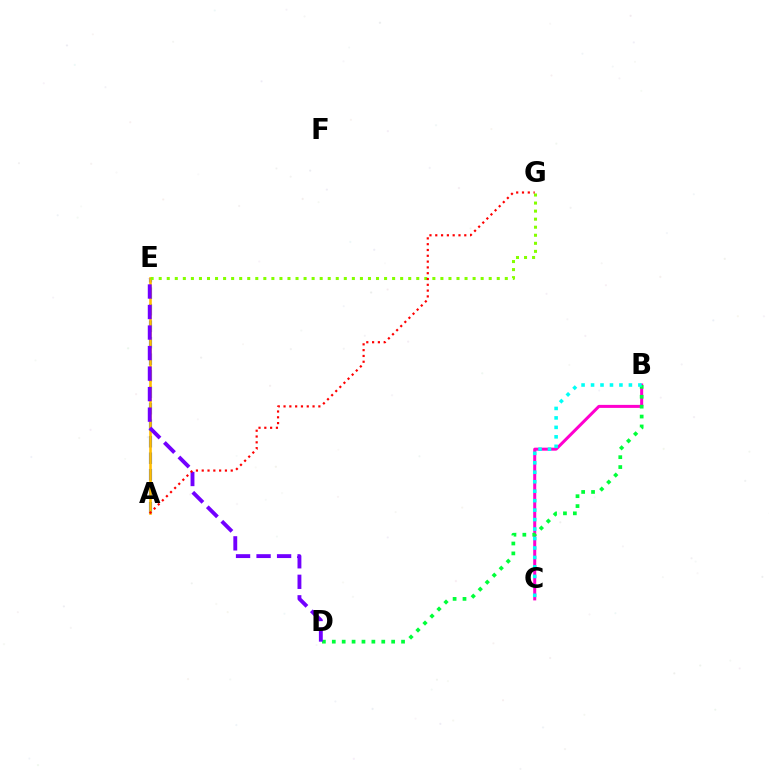{('B', 'C'): [{'color': '#ff00cf', 'line_style': 'solid', 'thickness': 2.18}, {'color': '#00fff6', 'line_style': 'dotted', 'thickness': 2.57}], ('B', 'D'): [{'color': '#00ff39', 'line_style': 'dotted', 'thickness': 2.69}], ('A', 'E'): [{'color': '#004bff', 'line_style': 'dashed', 'thickness': 2.24}, {'color': '#ffbd00', 'line_style': 'solid', 'thickness': 1.88}], ('D', 'E'): [{'color': '#7200ff', 'line_style': 'dashed', 'thickness': 2.79}], ('E', 'G'): [{'color': '#84ff00', 'line_style': 'dotted', 'thickness': 2.19}], ('A', 'G'): [{'color': '#ff0000', 'line_style': 'dotted', 'thickness': 1.58}]}